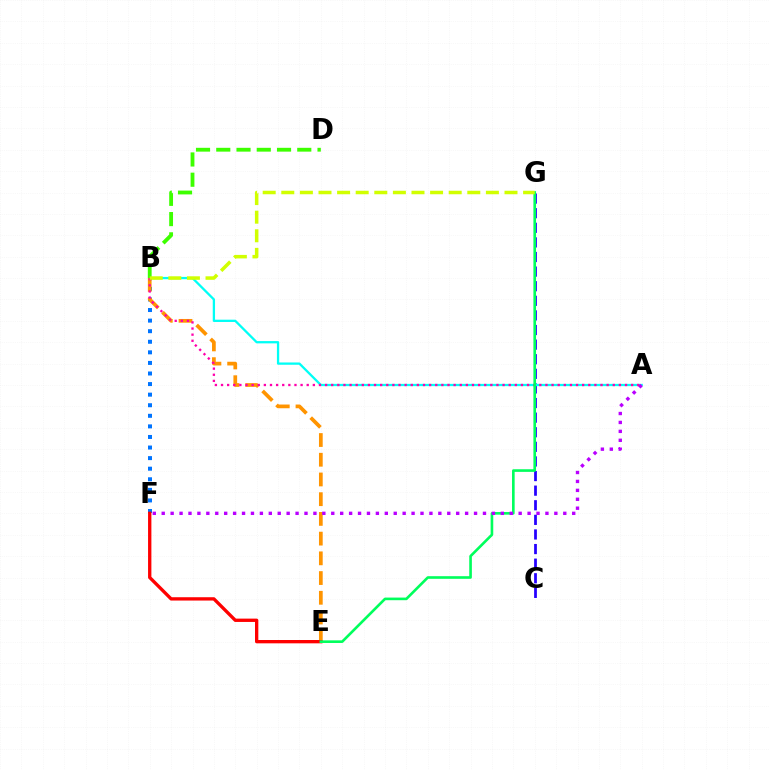{('C', 'G'): [{'color': '#2500ff', 'line_style': 'dashed', 'thickness': 1.98}], ('A', 'B'): [{'color': '#00fff6', 'line_style': 'solid', 'thickness': 1.64}, {'color': '#ff00ac', 'line_style': 'dotted', 'thickness': 1.66}], ('B', 'F'): [{'color': '#0074ff', 'line_style': 'dotted', 'thickness': 2.87}], ('B', 'E'): [{'color': '#ff9400', 'line_style': 'dashed', 'thickness': 2.68}], ('B', 'D'): [{'color': '#3dff00', 'line_style': 'dashed', 'thickness': 2.75}], ('E', 'F'): [{'color': '#ff0000', 'line_style': 'solid', 'thickness': 2.39}], ('E', 'G'): [{'color': '#00ff5c', 'line_style': 'solid', 'thickness': 1.89}], ('B', 'G'): [{'color': '#d1ff00', 'line_style': 'dashed', 'thickness': 2.53}], ('A', 'F'): [{'color': '#b900ff', 'line_style': 'dotted', 'thickness': 2.42}]}